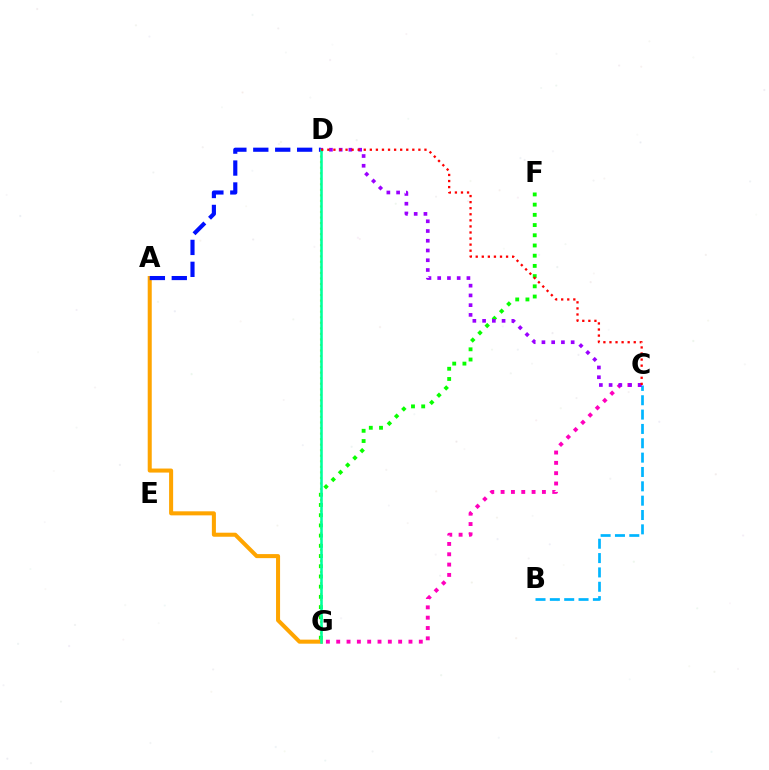{('C', 'G'): [{'color': '#ff00bd', 'line_style': 'dotted', 'thickness': 2.8}], ('F', 'G'): [{'color': '#08ff00', 'line_style': 'dotted', 'thickness': 2.77}], ('D', 'G'): [{'color': '#b3ff00', 'line_style': 'dotted', 'thickness': 1.51}, {'color': '#00ff9d', 'line_style': 'solid', 'thickness': 1.84}], ('B', 'C'): [{'color': '#00b5ff', 'line_style': 'dashed', 'thickness': 1.95}], ('A', 'G'): [{'color': '#ffa500', 'line_style': 'solid', 'thickness': 2.91}], ('A', 'D'): [{'color': '#0010ff', 'line_style': 'dashed', 'thickness': 2.98}], ('C', 'D'): [{'color': '#9b00ff', 'line_style': 'dotted', 'thickness': 2.65}, {'color': '#ff0000', 'line_style': 'dotted', 'thickness': 1.65}]}